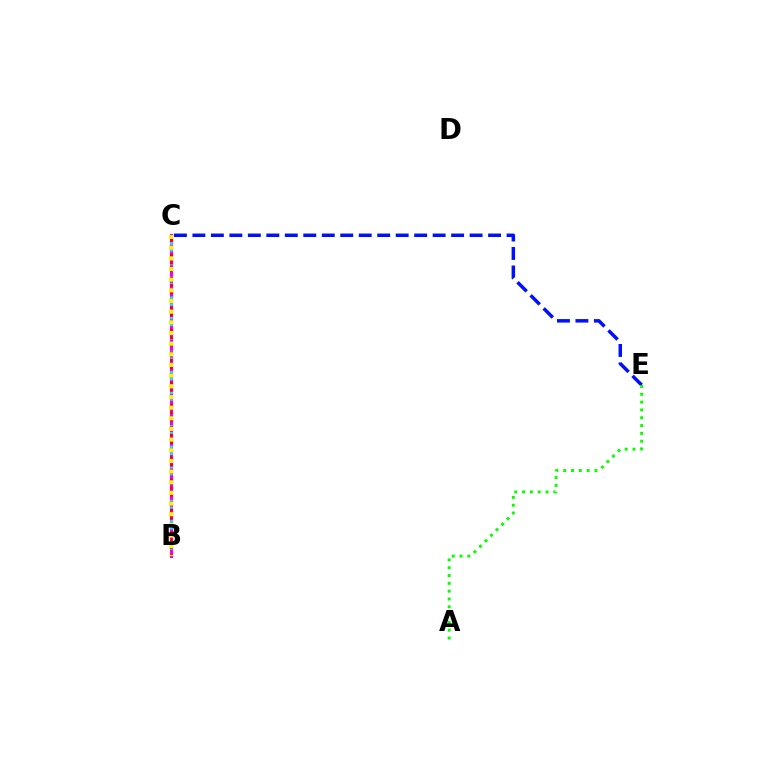{('B', 'C'): [{'color': '#ee00ff', 'line_style': 'solid', 'thickness': 2.32}, {'color': '#00fff6', 'line_style': 'dotted', 'thickness': 1.84}, {'color': '#ff0000', 'line_style': 'dotted', 'thickness': 2.04}, {'color': '#fcf500', 'line_style': 'dotted', 'thickness': 2.9}], ('C', 'E'): [{'color': '#0010ff', 'line_style': 'dashed', 'thickness': 2.51}], ('A', 'E'): [{'color': '#08ff00', 'line_style': 'dotted', 'thickness': 2.12}]}